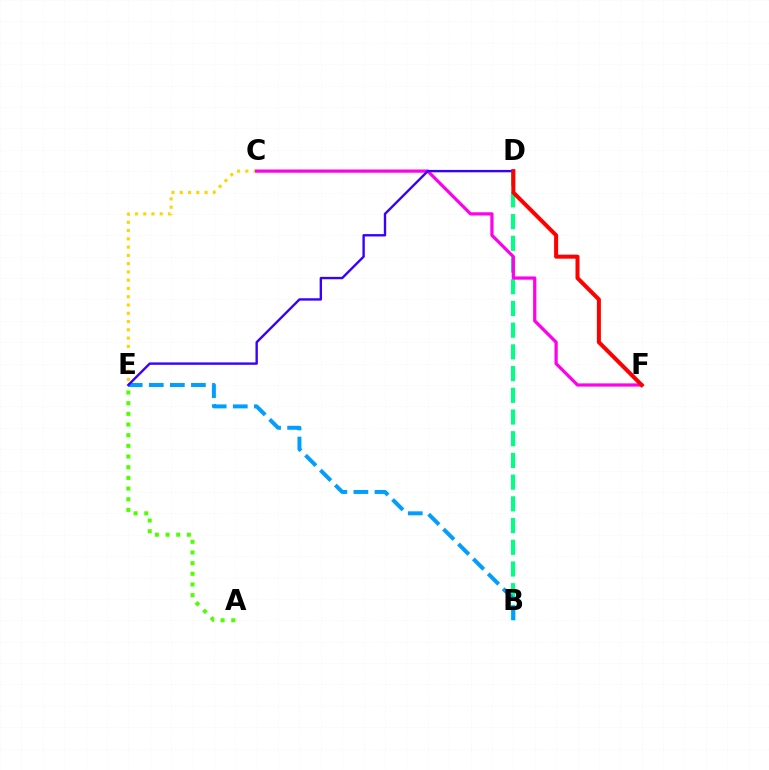{('B', 'D'): [{'color': '#00ff86', 'line_style': 'dashed', 'thickness': 2.95}], ('A', 'E'): [{'color': '#4fff00', 'line_style': 'dotted', 'thickness': 2.9}], ('C', 'E'): [{'color': '#ffd500', 'line_style': 'dotted', 'thickness': 2.25}], ('C', 'F'): [{'color': '#ff00ed', 'line_style': 'solid', 'thickness': 2.33}], ('B', 'E'): [{'color': '#009eff', 'line_style': 'dashed', 'thickness': 2.86}], ('D', 'E'): [{'color': '#3700ff', 'line_style': 'solid', 'thickness': 1.71}], ('D', 'F'): [{'color': '#ff0000', 'line_style': 'solid', 'thickness': 2.89}]}